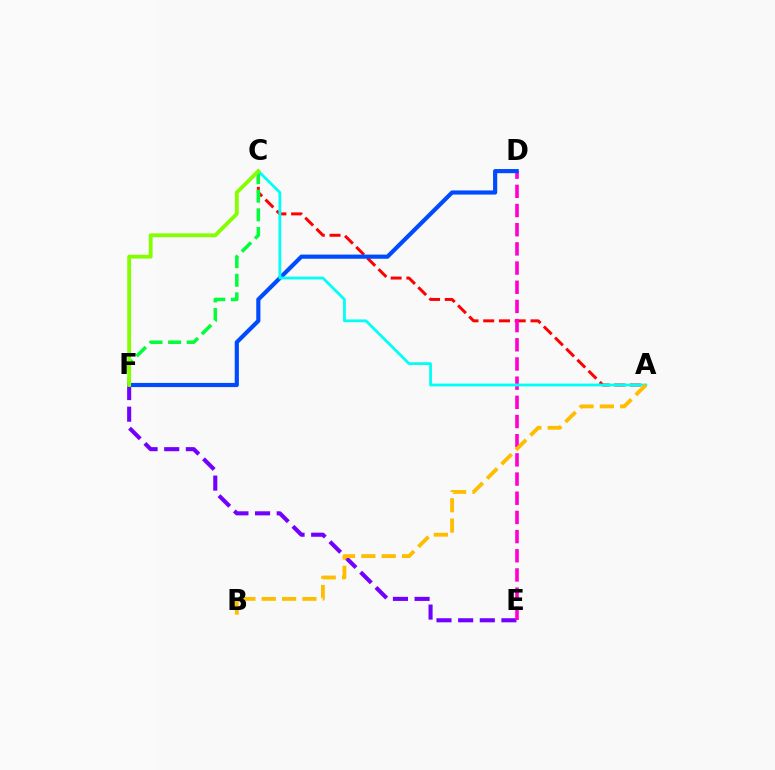{('A', 'C'): [{'color': '#ff0000', 'line_style': 'dashed', 'thickness': 2.14}, {'color': '#00fff6', 'line_style': 'solid', 'thickness': 2.01}], ('E', 'F'): [{'color': '#7200ff', 'line_style': 'dashed', 'thickness': 2.94}], ('D', 'E'): [{'color': '#ff00cf', 'line_style': 'dashed', 'thickness': 2.61}], ('D', 'F'): [{'color': '#004bff', 'line_style': 'solid', 'thickness': 2.99}], ('C', 'F'): [{'color': '#00ff39', 'line_style': 'dashed', 'thickness': 2.53}, {'color': '#84ff00', 'line_style': 'solid', 'thickness': 2.75}], ('A', 'B'): [{'color': '#ffbd00', 'line_style': 'dashed', 'thickness': 2.76}]}